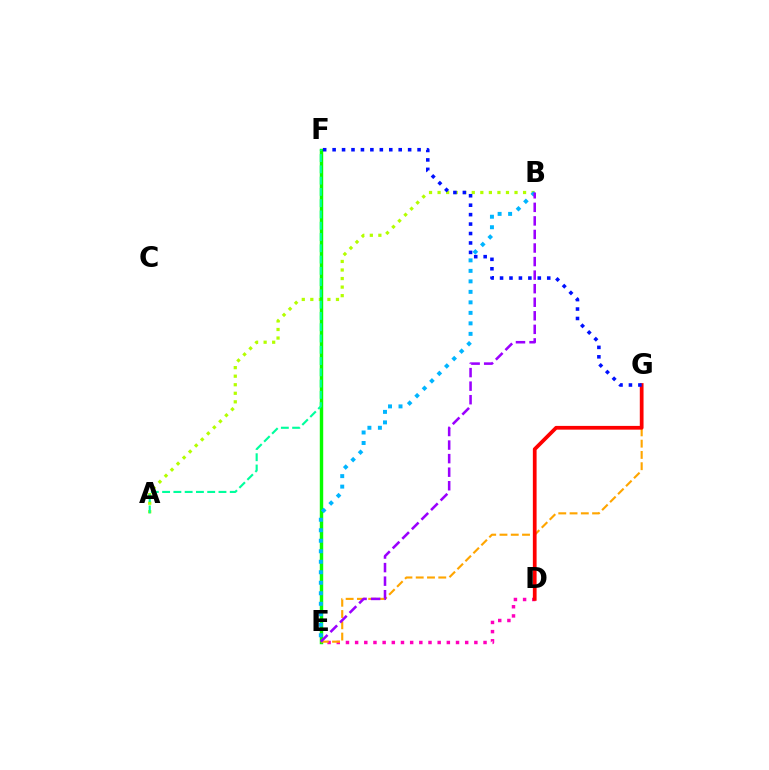{('A', 'B'): [{'color': '#b3ff00', 'line_style': 'dotted', 'thickness': 2.32}], ('E', 'F'): [{'color': '#08ff00', 'line_style': 'solid', 'thickness': 2.46}], ('D', 'E'): [{'color': '#ff00bd', 'line_style': 'dotted', 'thickness': 2.49}], ('B', 'E'): [{'color': '#00b5ff', 'line_style': 'dotted', 'thickness': 2.85}, {'color': '#9b00ff', 'line_style': 'dashed', 'thickness': 1.84}], ('E', 'G'): [{'color': '#ffa500', 'line_style': 'dashed', 'thickness': 1.53}], ('D', 'G'): [{'color': '#ff0000', 'line_style': 'solid', 'thickness': 2.7}], ('F', 'G'): [{'color': '#0010ff', 'line_style': 'dotted', 'thickness': 2.57}], ('A', 'F'): [{'color': '#00ff9d', 'line_style': 'dashed', 'thickness': 1.53}]}